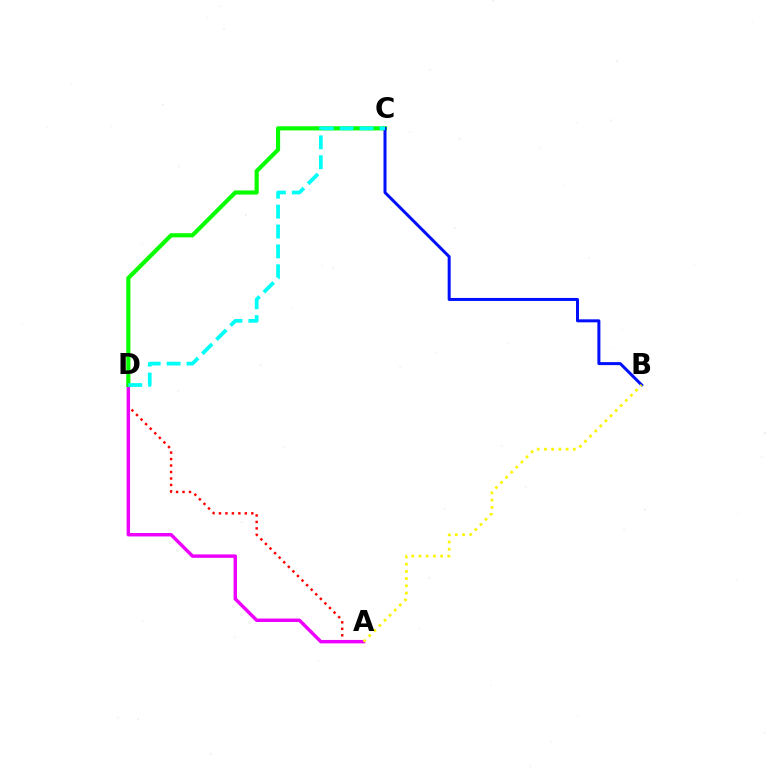{('A', 'D'): [{'color': '#ff0000', 'line_style': 'dotted', 'thickness': 1.76}, {'color': '#ee00ff', 'line_style': 'solid', 'thickness': 2.47}], ('C', 'D'): [{'color': '#08ff00', 'line_style': 'solid', 'thickness': 2.98}, {'color': '#00fff6', 'line_style': 'dashed', 'thickness': 2.7}], ('B', 'C'): [{'color': '#0010ff', 'line_style': 'solid', 'thickness': 2.16}], ('A', 'B'): [{'color': '#fcf500', 'line_style': 'dotted', 'thickness': 1.96}]}